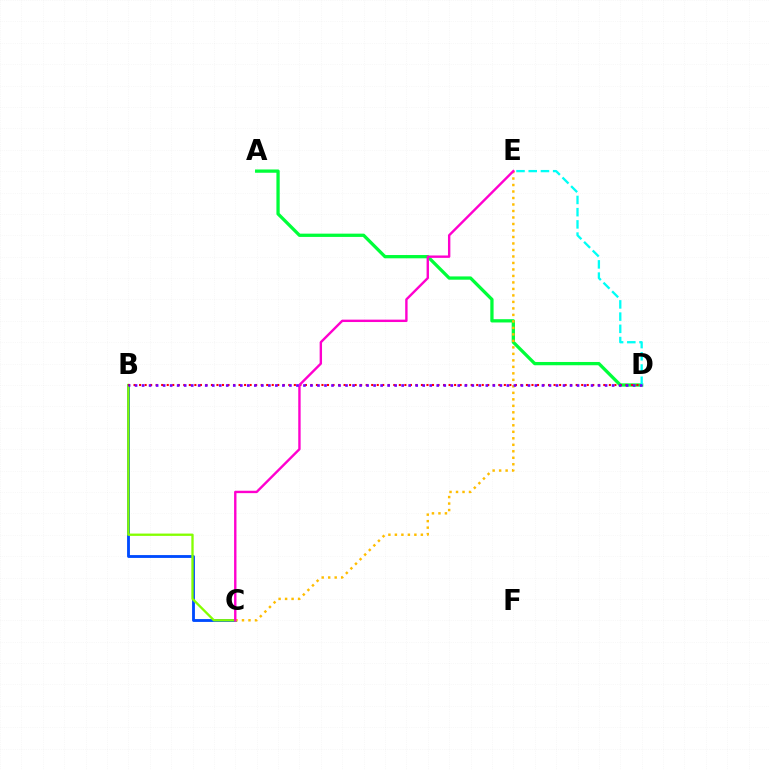{('B', 'C'): [{'color': '#004bff', 'line_style': 'solid', 'thickness': 2.05}, {'color': '#84ff00', 'line_style': 'solid', 'thickness': 1.67}], ('A', 'D'): [{'color': '#00ff39', 'line_style': 'solid', 'thickness': 2.36}], ('B', 'D'): [{'color': '#ff0000', 'line_style': 'dotted', 'thickness': 1.5}, {'color': '#7200ff', 'line_style': 'dotted', 'thickness': 1.91}], ('D', 'E'): [{'color': '#00fff6', 'line_style': 'dashed', 'thickness': 1.66}], ('C', 'E'): [{'color': '#ffbd00', 'line_style': 'dotted', 'thickness': 1.76}, {'color': '#ff00cf', 'line_style': 'solid', 'thickness': 1.72}]}